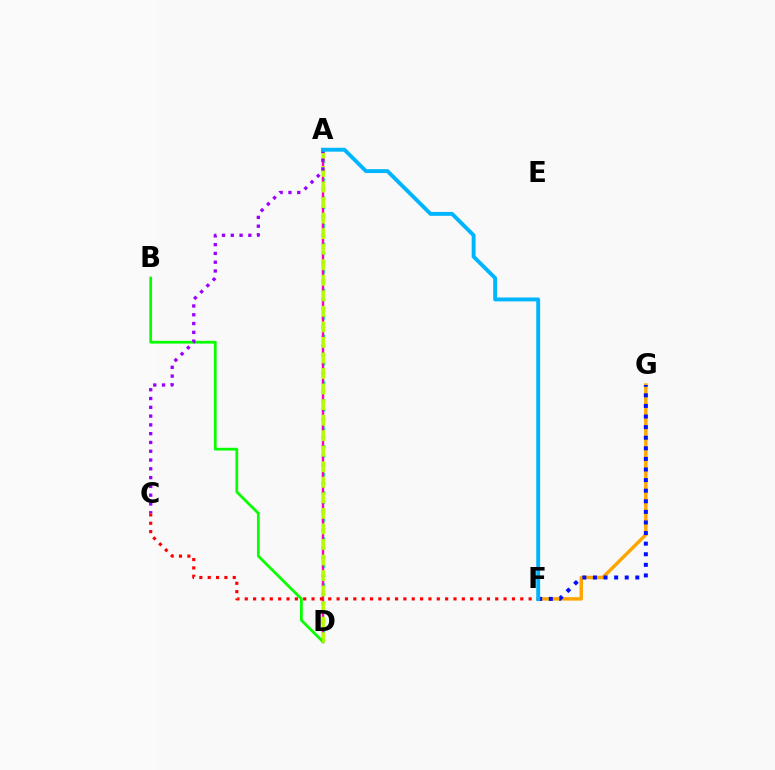{('A', 'D'): [{'color': '#00ff9d', 'line_style': 'dotted', 'thickness': 2.5}, {'color': '#ff00bd', 'line_style': 'solid', 'thickness': 1.71}, {'color': '#b3ff00', 'line_style': 'dashed', 'thickness': 2.11}], ('B', 'D'): [{'color': '#08ff00', 'line_style': 'solid', 'thickness': 1.98}], ('F', 'G'): [{'color': '#ffa500', 'line_style': 'solid', 'thickness': 2.47}, {'color': '#0010ff', 'line_style': 'dotted', 'thickness': 2.88}], ('A', 'C'): [{'color': '#9b00ff', 'line_style': 'dotted', 'thickness': 2.39}], ('C', 'F'): [{'color': '#ff0000', 'line_style': 'dotted', 'thickness': 2.27}], ('A', 'F'): [{'color': '#00b5ff', 'line_style': 'solid', 'thickness': 2.8}]}